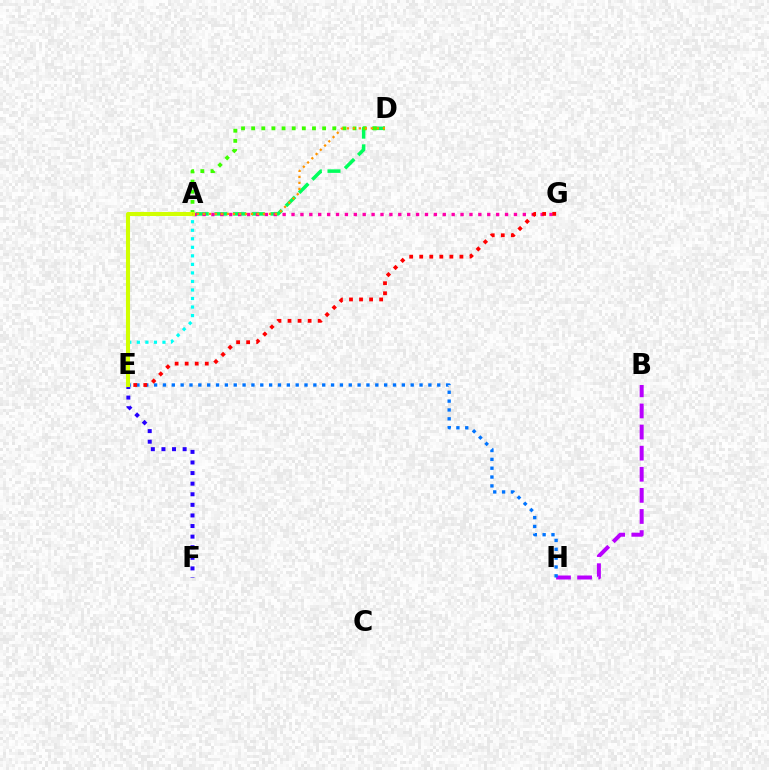{('A', 'D'): [{'color': '#00ff5c', 'line_style': 'dashed', 'thickness': 2.54}, {'color': '#3dff00', 'line_style': 'dotted', 'thickness': 2.75}, {'color': '#ff9400', 'line_style': 'dotted', 'thickness': 1.63}], ('B', 'H'): [{'color': '#b900ff', 'line_style': 'dashed', 'thickness': 2.87}], ('A', 'G'): [{'color': '#ff00ac', 'line_style': 'dotted', 'thickness': 2.42}], ('E', 'F'): [{'color': '#2500ff', 'line_style': 'dotted', 'thickness': 2.88}], ('A', 'E'): [{'color': '#00fff6', 'line_style': 'dotted', 'thickness': 2.32}, {'color': '#d1ff00', 'line_style': 'solid', 'thickness': 2.93}], ('E', 'H'): [{'color': '#0074ff', 'line_style': 'dotted', 'thickness': 2.4}], ('E', 'G'): [{'color': '#ff0000', 'line_style': 'dotted', 'thickness': 2.73}]}